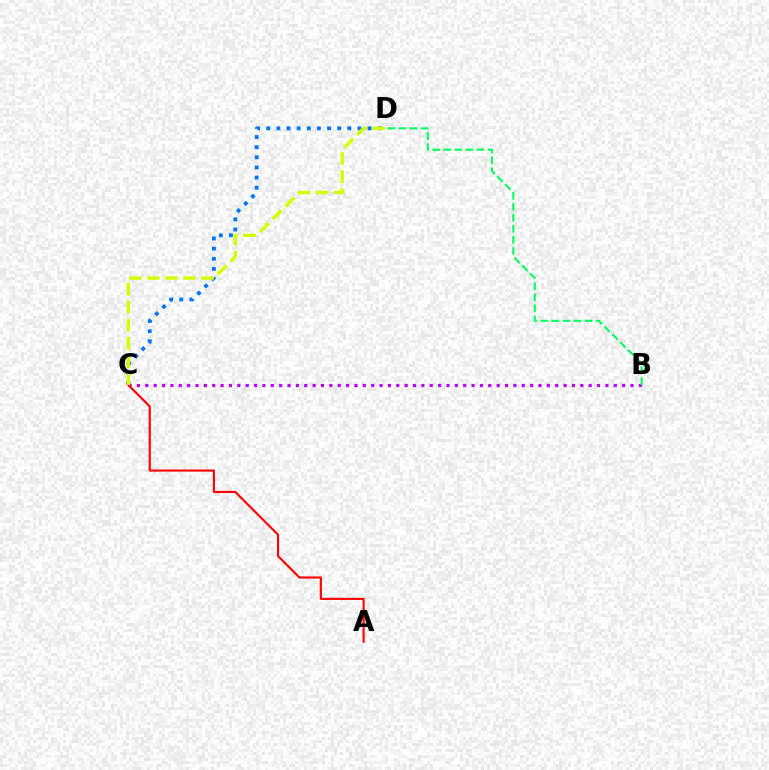{('C', 'D'): [{'color': '#0074ff', 'line_style': 'dotted', 'thickness': 2.75}, {'color': '#d1ff00', 'line_style': 'dashed', 'thickness': 2.45}], ('B', 'C'): [{'color': '#b900ff', 'line_style': 'dotted', 'thickness': 2.27}], ('A', 'C'): [{'color': '#ff0000', 'line_style': 'solid', 'thickness': 1.53}], ('B', 'D'): [{'color': '#00ff5c', 'line_style': 'dashed', 'thickness': 1.5}]}